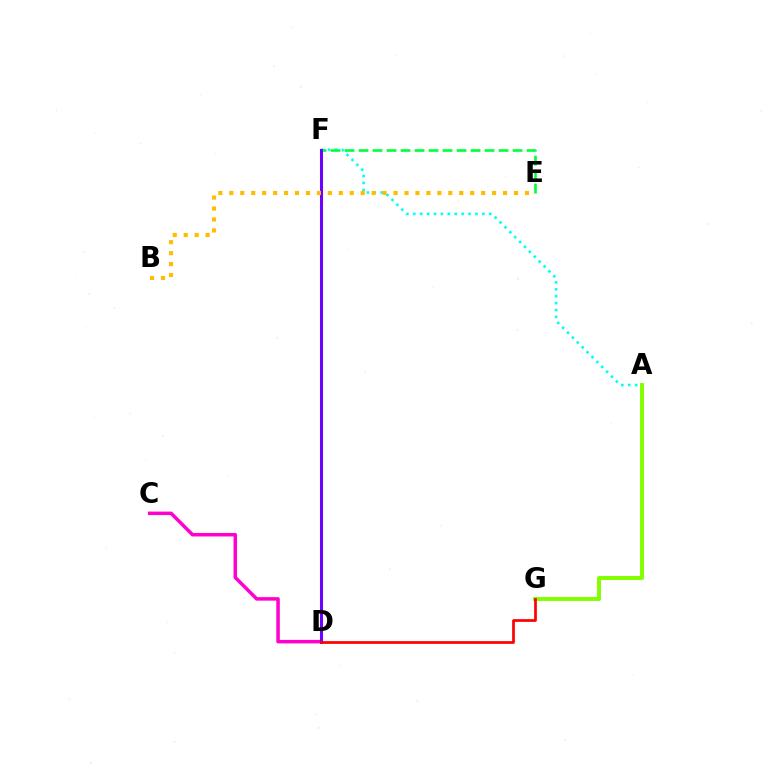{('A', 'F'): [{'color': '#00fff6', 'line_style': 'dotted', 'thickness': 1.88}], ('A', 'G'): [{'color': '#84ff00', 'line_style': 'solid', 'thickness': 2.85}], ('C', 'D'): [{'color': '#ff00cf', 'line_style': 'solid', 'thickness': 2.53}], ('D', 'F'): [{'color': '#004bff', 'line_style': 'solid', 'thickness': 2.2}, {'color': '#7200ff', 'line_style': 'solid', 'thickness': 2.11}], ('E', 'F'): [{'color': '#00ff39', 'line_style': 'dashed', 'thickness': 1.9}], ('B', 'E'): [{'color': '#ffbd00', 'line_style': 'dotted', 'thickness': 2.97}], ('D', 'G'): [{'color': '#ff0000', 'line_style': 'solid', 'thickness': 1.96}]}